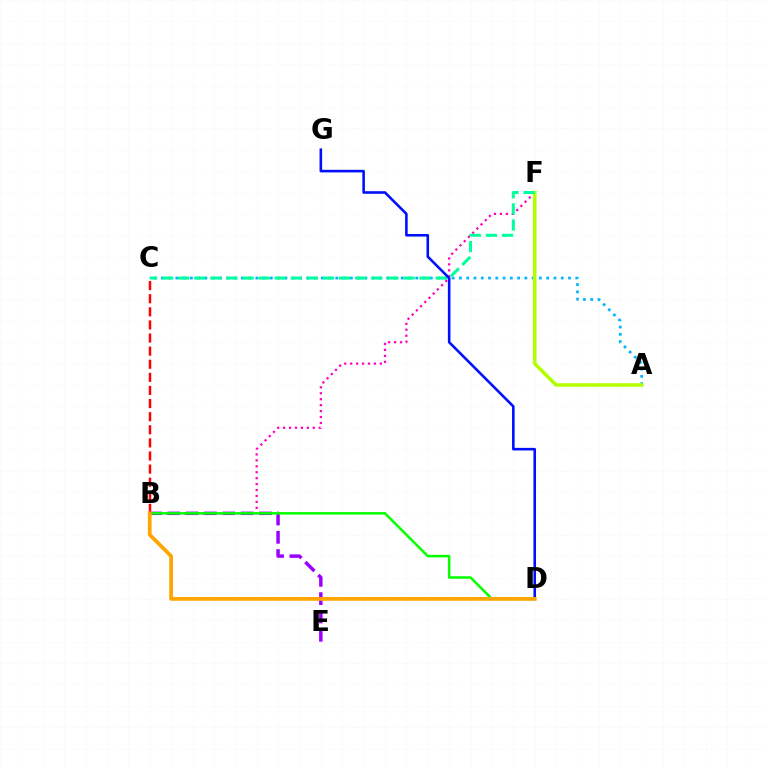{('B', 'F'): [{'color': '#ff00bd', 'line_style': 'dotted', 'thickness': 1.61}], ('A', 'C'): [{'color': '#00b5ff', 'line_style': 'dotted', 'thickness': 1.98}], ('B', 'E'): [{'color': '#9b00ff', 'line_style': 'dashed', 'thickness': 2.49}], ('B', 'D'): [{'color': '#08ff00', 'line_style': 'solid', 'thickness': 1.82}, {'color': '#ffa500', 'line_style': 'solid', 'thickness': 2.7}], ('B', 'C'): [{'color': '#ff0000', 'line_style': 'dashed', 'thickness': 1.78}], ('A', 'F'): [{'color': '#b3ff00', 'line_style': 'solid', 'thickness': 2.58}], ('C', 'F'): [{'color': '#00ff9d', 'line_style': 'dashed', 'thickness': 2.19}], ('D', 'G'): [{'color': '#0010ff', 'line_style': 'solid', 'thickness': 1.87}]}